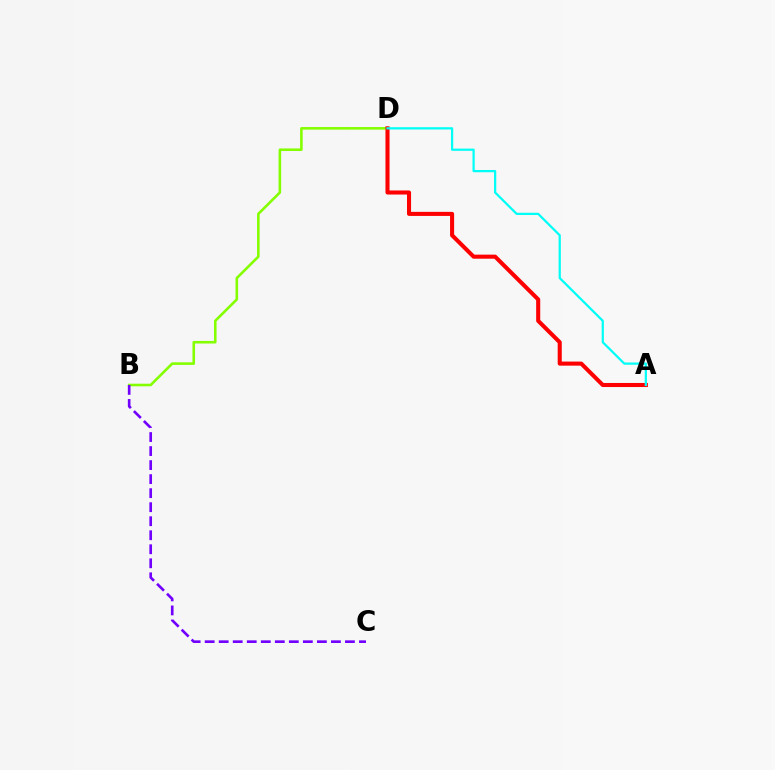{('B', 'D'): [{'color': '#84ff00', 'line_style': 'solid', 'thickness': 1.86}], ('B', 'C'): [{'color': '#7200ff', 'line_style': 'dashed', 'thickness': 1.91}], ('A', 'D'): [{'color': '#ff0000', 'line_style': 'solid', 'thickness': 2.93}, {'color': '#00fff6', 'line_style': 'solid', 'thickness': 1.61}]}